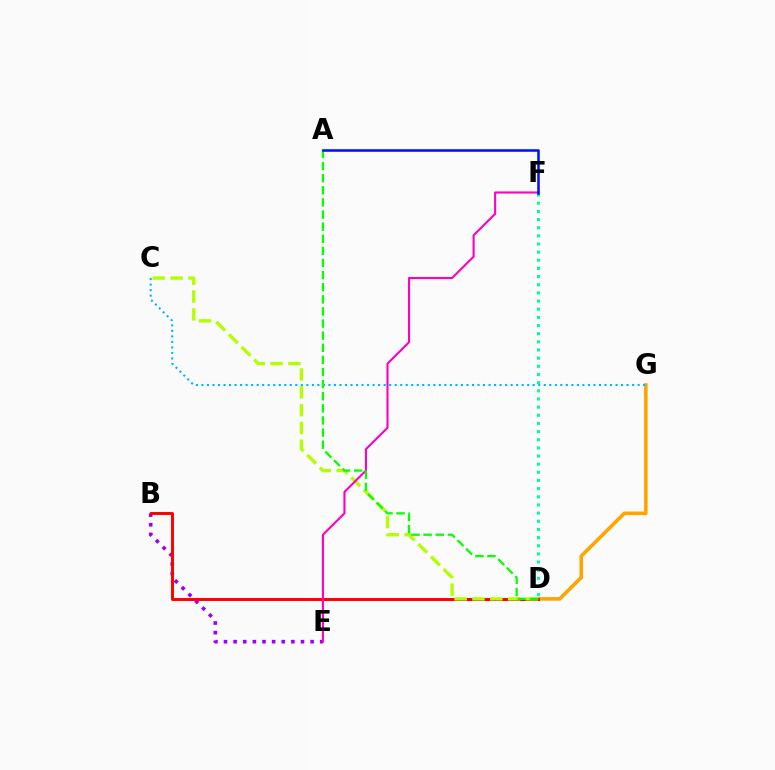{('B', 'E'): [{'color': '#9b00ff', 'line_style': 'dotted', 'thickness': 2.61}], ('D', 'G'): [{'color': '#ffa500', 'line_style': 'solid', 'thickness': 2.59}], ('B', 'D'): [{'color': '#ff0000', 'line_style': 'solid', 'thickness': 2.12}], ('D', 'F'): [{'color': '#00ff9d', 'line_style': 'dotted', 'thickness': 2.22}], ('C', 'G'): [{'color': '#00b5ff', 'line_style': 'dotted', 'thickness': 1.5}], ('C', 'D'): [{'color': '#b3ff00', 'line_style': 'dashed', 'thickness': 2.42}], ('E', 'F'): [{'color': '#ff00bd', 'line_style': 'solid', 'thickness': 1.51}], ('A', 'D'): [{'color': '#08ff00', 'line_style': 'dashed', 'thickness': 1.65}], ('A', 'F'): [{'color': '#0010ff', 'line_style': 'solid', 'thickness': 1.84}]}